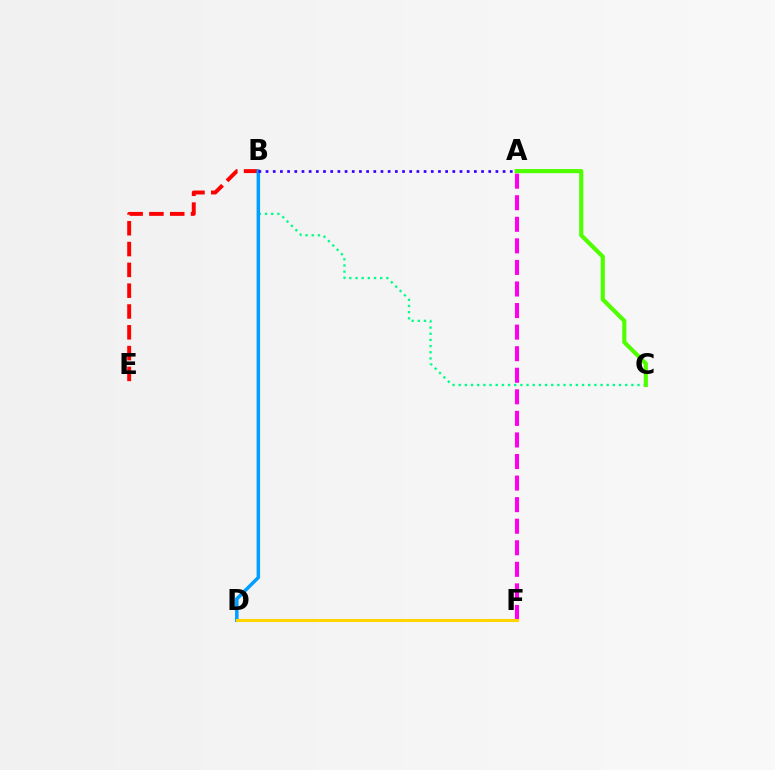{('B', 'E'): [{'color': '#ff0000', 'line_style': 'dashed', 'thickness': 2.83}], ('B', 'C'): [{'color': '#00ff86', 'line_style': 'dotted', 'thickness': 1.68}], ('B', 'D'): [{'color': '#009eff', 'line_style': 'solid', 'thickness': 2.5}], ('A', 'B'): [{'color': '#3700ff', 'line_style': 'dotted', 'thickness': 1.95}], ('A', 'C'): [{'color': '#4fff00', 'line_style': 'solid', 'thickness': 2.98}], ('A', 'F'): [{'color': '#ff00ed', 'line_style': 'dashed', 'thickness': 2.93}], ('D', 'F'): [{'color': '#ffd500', 'line_style': 'solid', 'thickness': 2.22}]}